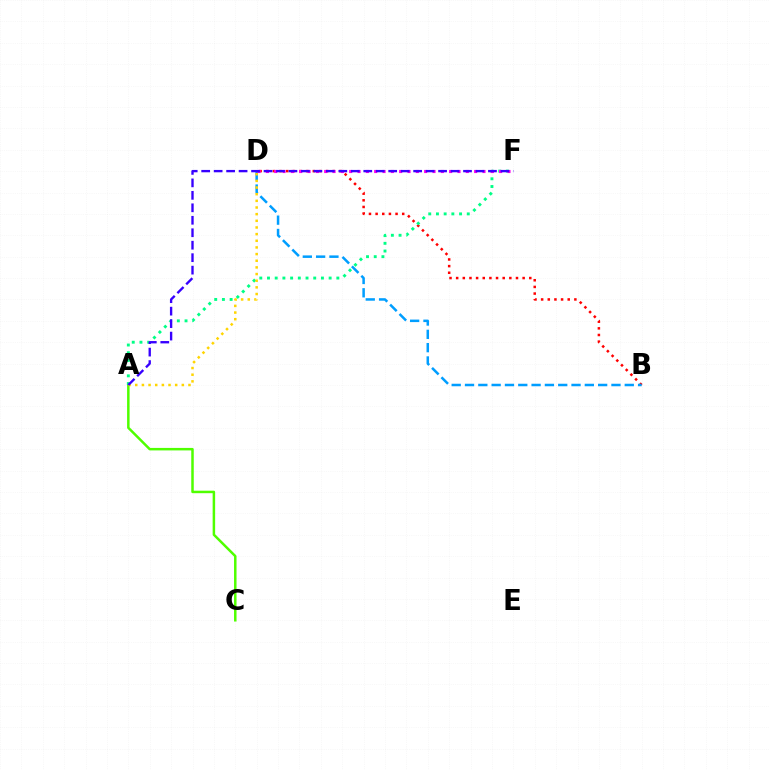{('A', 'C'): [{'color': '#4fff00', 'line_style': 'solid', 'thickness': 1.8}], ('B', 'D'): [{'color': '#ff0000', 'line_style': 'dotted', 'thickness': 1.81}, {'color': '#009eff', 'line_style': 'dashed', 'thickness': 1.81}], ('A', 'F'): [{'color': '#00ff86', 'line_style': 'dotted', 'thickness': 2.09}, {'color': '#3700ff', 'line_style': 'dashed', 'thickness': 1.69}], ('A', 'D'): [{'color': '#ffd500', 'line_style': 'dotted', 'thickness': 1.81}], ('D', 'F'): [{'color': '#ff00ed', 'line_style': 'dotted', 'thickness': 2.26}]}